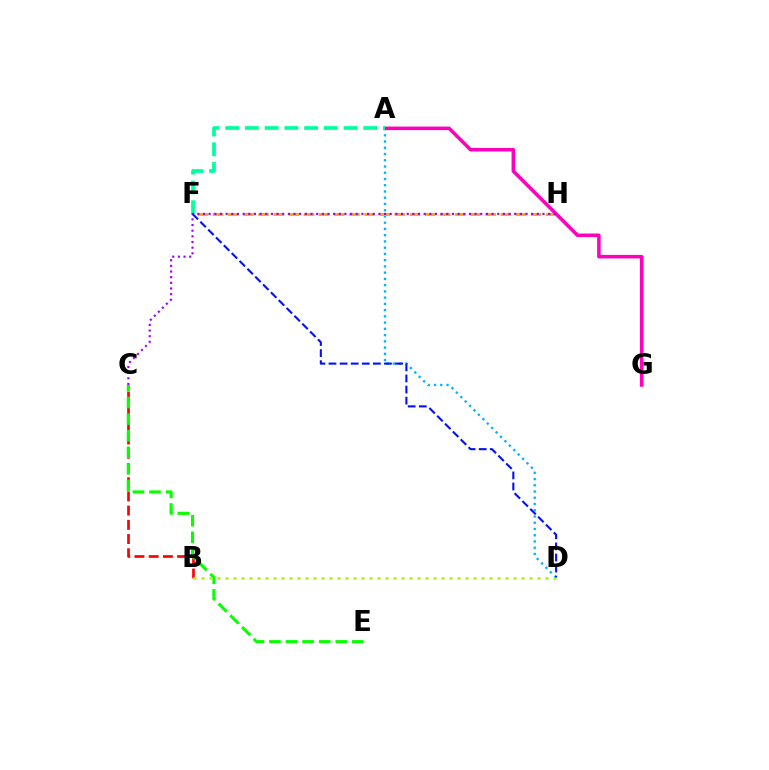{('A', 'D'): [{'color': '#00b5ff', 'line_style': 'dotted', 'thickness': 1.7}], ('B', 'C'): [{'color': '#ff0000', 'line_style': 'dashed', 'thickness': 1.93}], ('C', 'E'): [{'color': '#08ff00', 'line_style': 'dashed', 'thickness': 2.25}], ('F', 'H'): [{'color': '#ffa500', 'line_style': 'dashed', 'thickness': 2.06}], ('A', 'G'): [{'color': '#ff00bd', 'line_style': 'solid', 'thickness': 2.55}], ('A', 'F'): [{'color': '#00ff9d', 'line_style': 'dashed', 'thickness': 2.68}], ('C', 'H'): [{'color': '#9b00ff', 'line_style': 'dotted', 'thickness': 1.54}], ('B', 'D'): [{'color': '#b3ff00', 'line_style': 'dotted', 'thickness': 2.17}], ('D', 'F'): [{'color': '#0010ff', 'line_style': 'dashed', 'thickness': 1.51}]}